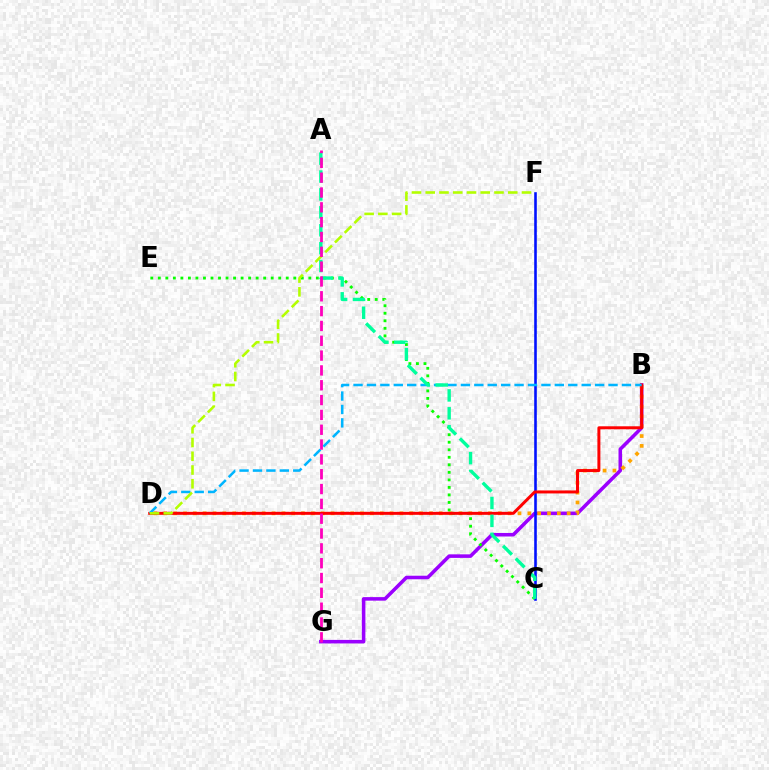{('B', 'G'): [{'color': '#9b00ff', 'line_style': 'solid', 'thickness': 2.55}], ('B', 'D'): [{'color': '#ffa500', 'line_style': 'dotted', 'thickness': 2.67}, {'color': '#ff0000', 'line_style': 'solid', 'thickness': 2.15}, {'color': '#00b5ff', 'line_style': 'dashed', 'thickness': 1.82}], ('C', 'F'): [{'color': '#0010ff', 'line_style': 'solid', 'thickness': 1.87}], ('C', 'E'): [{'color': '#08ff00', 'line_style': 'dotted', 'thickness': 2.04}], ('A', 'C'): [{'color': '#00ff9d', 'line_style': 'dashed', 'thickness': 2.43}], ('D', 'F'): [{'color': '#b3ff00', 'line_style': 'dashed', 'thickness': 1.87}], ('A', 'G'): [{'color': '#ff00bd', 'line_style': 'dashed', 'thickness': 2.01}]}